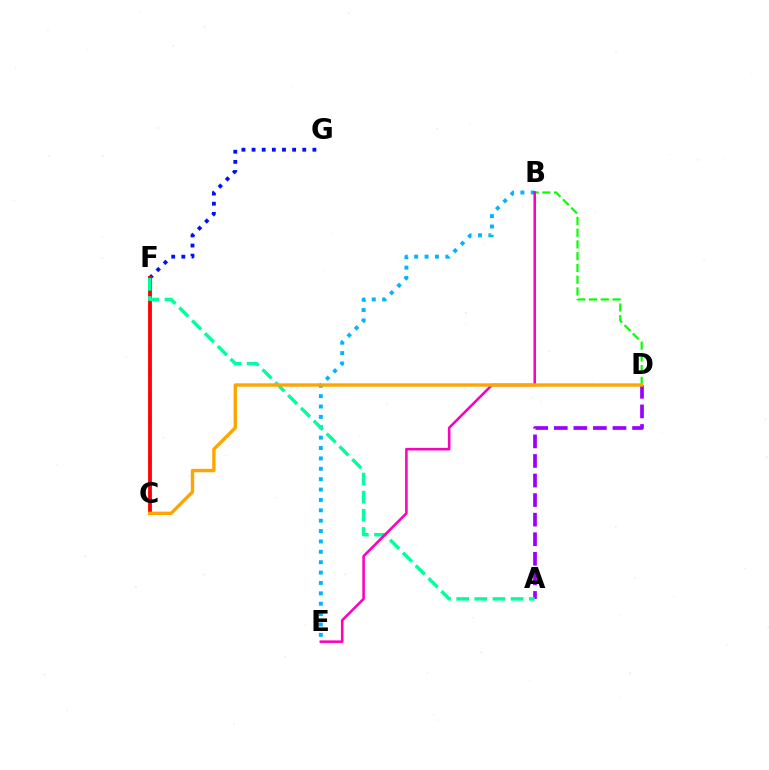{('B', 'E'): [{'color': '#00b5ff', 'line_style': 'dotted', 'thickness': 2.82}, {'color': '#ff00bd', 'line_style': 'solid', 'thickness': 1.85}], ('F', 'G'): [{'color': '#0010ff', 'line_style': 'dotted', 'thickness': 2.76}], ('A', 'D'): [{'color': '#9b00ff', 'line_style': 'dashed', 'thickness': 2.66}], ('C', 'F'): [{'color': '#b3ff00', 'line_style': 'dashed', 'thickness': 1.69}, {'color': '#ff0000', 'line_style': 'solid', 'thickness': 2.74}], ('B', 'D'): [{'color': '#08ff00', 'line_style': 'dashed', 'thickness': 1.6}], ('A', 'F'): [{'color': '#00ff9d', 'line_style': 'dashed', 'thickness': 2.46}], ('C', 'D'): [{'color': '#ffa500', 'line_style': 'solid', 'thickness': 2.44}]}